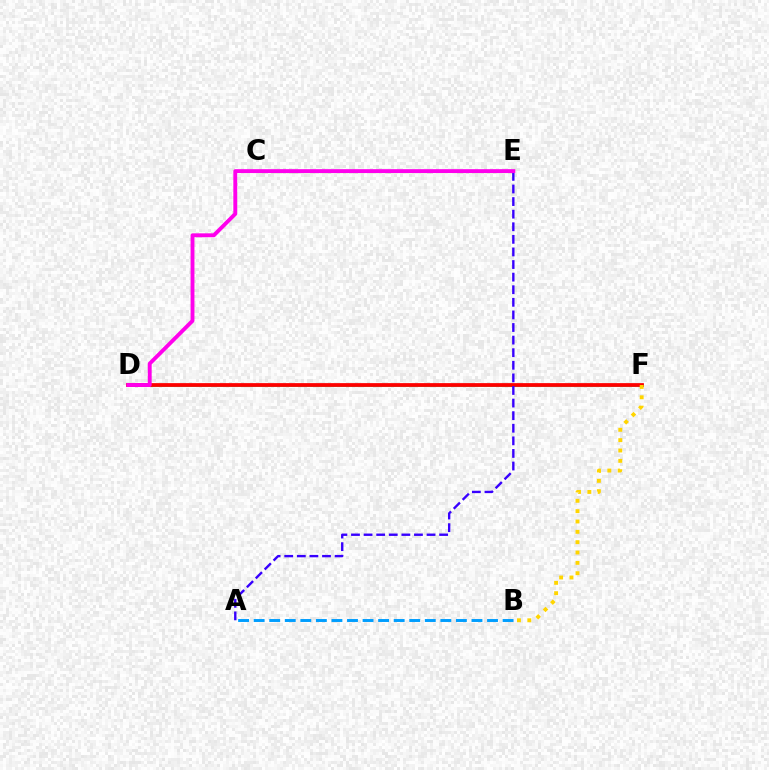{('D', 'F'): [{'color': '#00ff86', 'line_style': 'solid', 'thickness': 1.94}, {'color': '#ff0000', 'line_style': 'solid', 'thickness': 2.7}], ('A', 'B'): [{'color': '#009eff', 'line_style': 'dashed', 'thickness': 2.11}], ('C', 'E'): [{'color': '#4fff00', 'line_style': 'dashed', 'thickness': 2.25}], ('A', 'E'): [{'color': '#3700ff', 'line_style': 'dashed', 'thickness': 1.71}], ('D', 'E'): [{'color': '#ff00ed', 'line_style': 'solid', 'thickness': 2.8}], ('B', 'F'): [{'color': '#ffd500', 'line_style': 'dotted', 'thickness': 2.81}]}